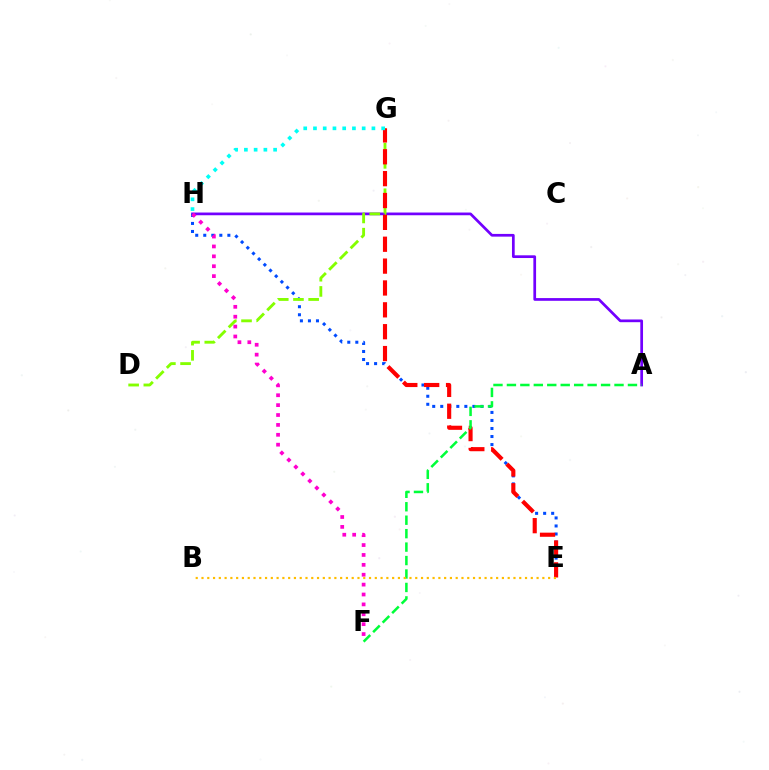{('A', 'H'): [{'color': '#7200ff', 'line_style': 'solid', 'thickness': 1.96}], ('E', 'H'): [{'color': '#004bff', 'line_style': 'dotted', 'thickness': 2.18}], ('D', 'G'): [{'color': '#84ff00', 'line_style': 'dashed', 'thickness': 2.06}], ('E', 'G'): [{'color': '#ff0000', 'line_style': 'dashed', 'thickness': 2.97}], ('F', 'H'): [{'color': '#ff00cf', 'line_style': 'dotted', 'thickness': 2.69}], ('G', 'H'): [{'color': '#00fff6', 'line_style': 'dotted', 'thickness': 2.65}], ('A', 'F'): [{'color': '#00ff39', 'line_style': 'dashed', 'thickness': 1.83}], ('B', 'E'): [{'color': '#ffbd00', 'line_style': 'dotted', 'thickness': 1.57}]}